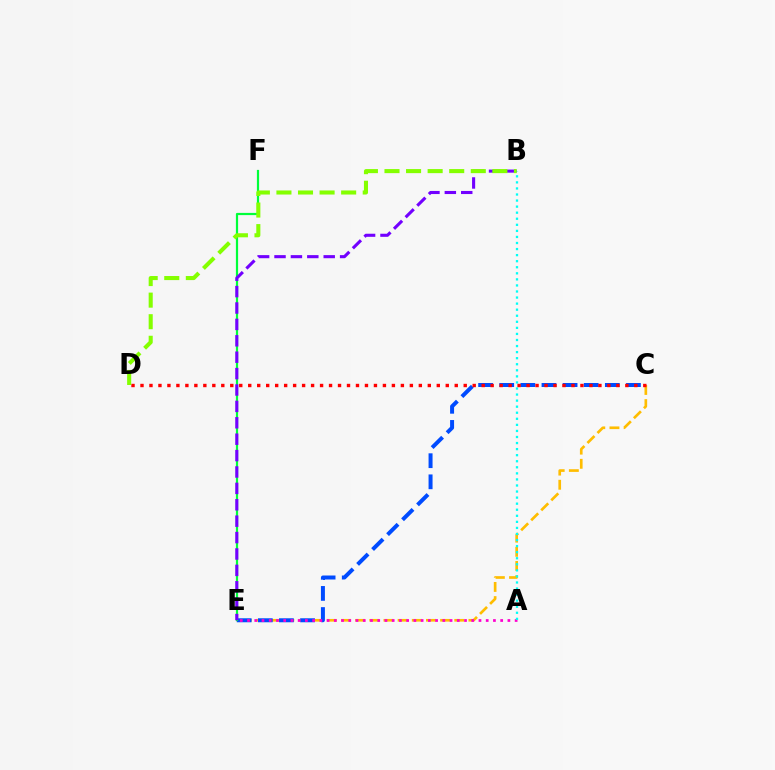{('C', 'E'): [{'color': '#ffbd00', 'line_style': 'dashed', 'thickness': 1.92}, {'color': '#004bff', 'line_style': 'dashed', 'thickness': 2.87}], ('E', 'F'): [{'color': '#00ff39', 'line_style': 'solid', 'thickness': 1.59}], ('A', 'E'): [{'color': '#ff00cf', 'line_style': 'dotted', 'thickness': 1.97}], ('A', 'B'): [{'color': '#00fff6', 'line_style': 'dotted', 'thickness': 1.65}], ('C', 'D'): [{'color': '#ff0000', 'line_style': 'dotted', 'thickness': 2.44}], ('B', 'E'): [{'color': '#7200ff', 'line_style': 'dashed', 'thickness': 2.23}], ('B', 'D'): [{'color': '#84ff00', 'line_style': 'dashed', 'thickness': 2.93}]}